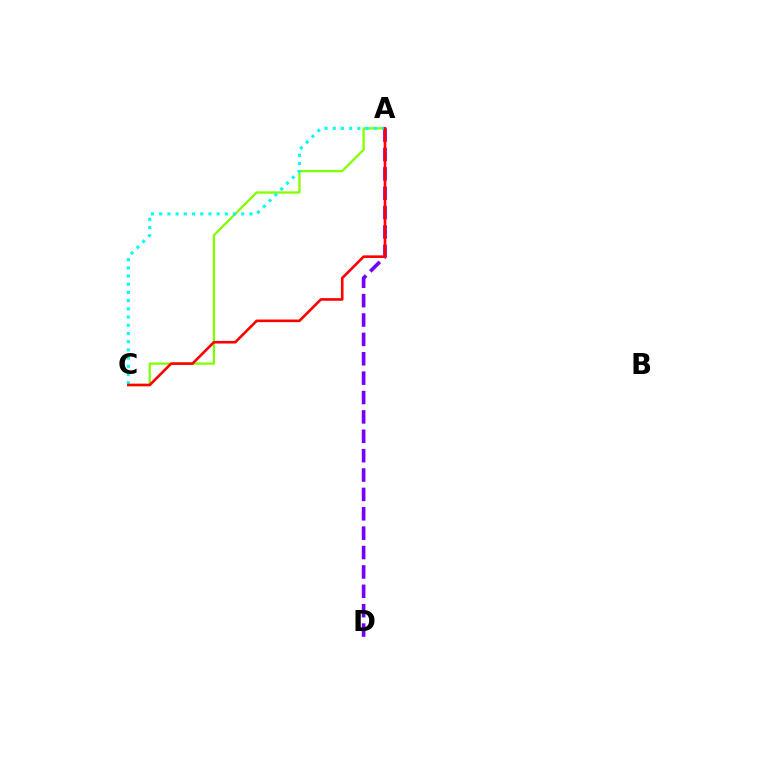{('A', 'D'): [{'color': '#7200ff', 'line_style': 'dashed', 'thickness': 2.63}], ('A', 'C'): [{'color': '#84ff00', 'line_style': 'solid', 'thickness': 1.65}, {'color': '#00fff6', 'line_style': 'dotted', 'thickness': 2.23}, {'color': '#ff0000', 'line_style': 'solid', 'thickness': 1.89}]}